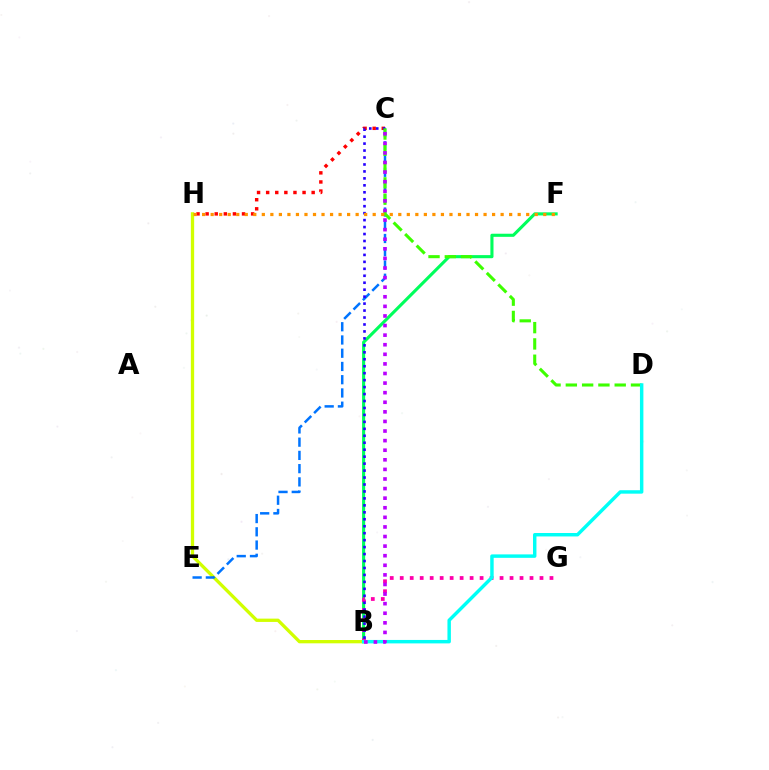{('B', 'F'): [{'color': '#00ff5c', 'line_style': 'solid', 'thickness': 2.24}], ('B', 'G'): [{'color': '#ff00ac', 'line_style': 'dotted', 'thickness': 2.71}], ('B', 'H'): [{'color': '#d1ff00', 'line_style': 'solid', 'thickness': 2.38}], ('C', 'E'): [{'color': '#0074ff', 'line_style': 'dashed', 'thickness': 1.8}], ('C', 'H'): [{'color': '#ff0000', 'line_style': 'dotted', 'thickness': 2.47}], ('B', 'C'): [{'color': '#2500ff', 'line_style': 'dotted', 'thickness': 1.89}, {'color': '#b900ff', 'line_style': 'dotted', 'thickness': 2.61}], ('C', 'D'): [{'color': '#3dff00', 'line_style': 'dashed', 'thickness': 2.21}], ('F', 'H'): [{'color': '#ff9400', 'line_style': 'dotted', 'thickness': 2.32}], ('B', 'D'): [{'color': '#00fff6', 'line_style': 'solid', 'thickness': 2.48}]}